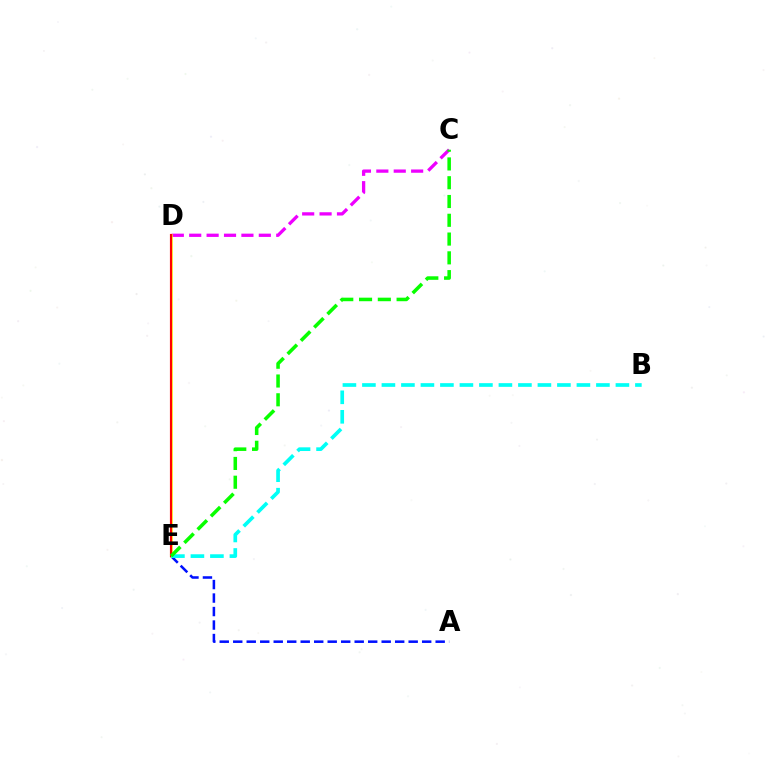{('C', 'D'): [{'color': '#ee00ff', 'line_style': 'dashed', 'thickness': 2.36}], ('A', 'E'): [{'color': '#0010ff', 'line_style': 'dashed', 'thickness': 1.83}], ('D', 'E'): [{'color': '#fcf500', 'line_style': 'solid', 'thickness': 1.81}, {'color': '#ff0000', 'line_style': 'solid', 'thickness': 1.55}], ('B', 'E'): [{'color': '#00fff6', 'line_style': 'dashed', 'thickness': 2.65}], ('C', 'E'): [{'color': '#08ff00', 'line_style': 'dashed', 'thickness': 2.55}]}